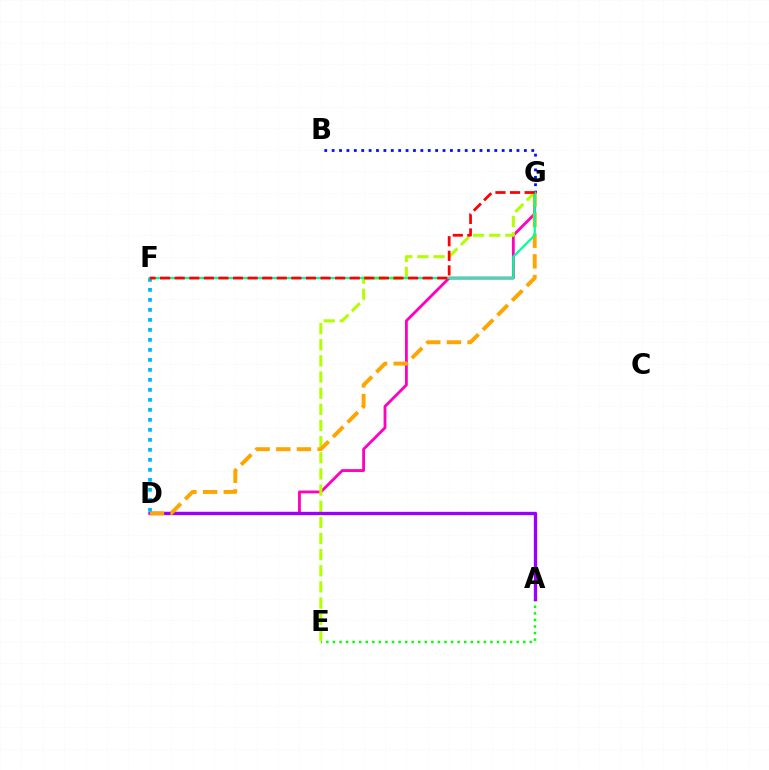{('D', 'G'): [{'color': '#ff00bd', 'line_style': 'solid', 'thickness': 2.03}, {'color': '#ffa500', 'line_style': 'dashed', 'thickness': 2.81}], ('A', 'E'): [{'color': '#08ff00', 'line_style': 'dotted', 'thickness': 1.78}], ('E', 'G'): [{'color': '#b3ff00', 'line_style': 'dashed', 'thickness': 2.19}], ('B', 'G'): [{'color': '#0010ff', 'line_style': 'dotted', 'thickness': 2.01}], ('A', 'D'): [{'color': '#9b00ff', 'line_style': 'solid', 'thickness': 2.4}], ('D', 'F'): [{'color': '#00b5ff', 'line_style': 'dotted', 'thickness': 2.72}], ('F', 'G'): [{'color': '#00ff9d', 'line_style': 'solid', 'thickness': 1.61}, {'color': '#ff0000', 'line_style': 'dashed', 'thickness': 1.98}]}